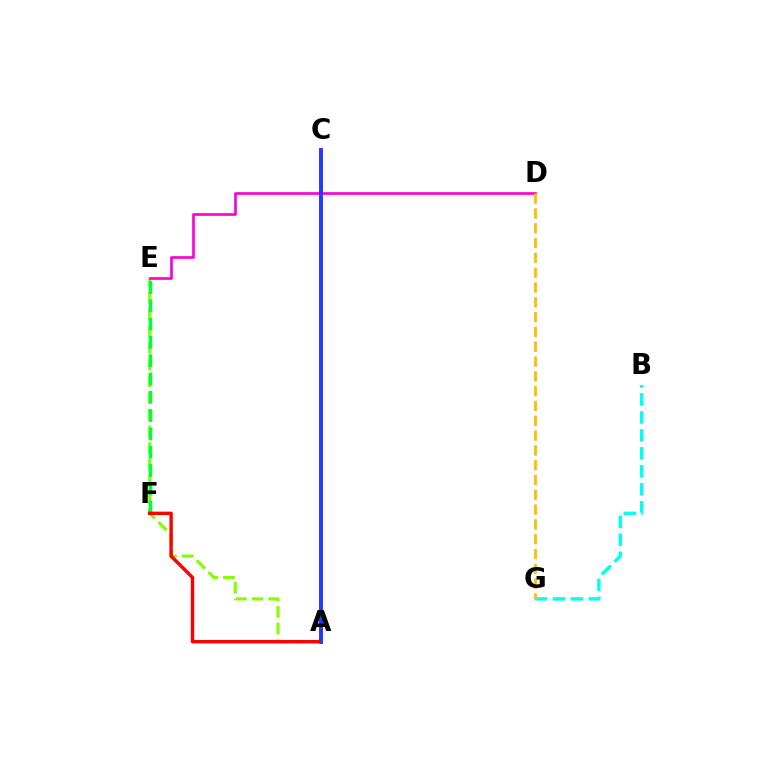{('B', 'G'): [{'color': '#00fff6', 'line_style': 'dashed', 'thickness': 2.44}], ('A', 'E'): [{'color': '#84ff00', 'line_style': 'dashed', 'thickness': 2.27}], ('D', 'E'): [{'color': '#ff00cf', 'line_style': 'solid', 'thickness': 1.93}], ('A', 'C'): [{'color': '#7200ff', 'line_style': 'solid', 'thickness': 2.73}, {'color': '#004bff', 'line_style': 'solid', 'thickness': 1.7}], ('E', 'F'): [{'color': '#00ff39', 'line_style': 'dashed', 'thickness': 2.49}], ('D', 'G'): [{'color': '#ffbd00', 'line_style': 'dashed', 'thickness': 2.01}], ('A', 'F'): [{'color': '#ff0000', 'line_style': 'solid', 'thickness': 2.44}]}